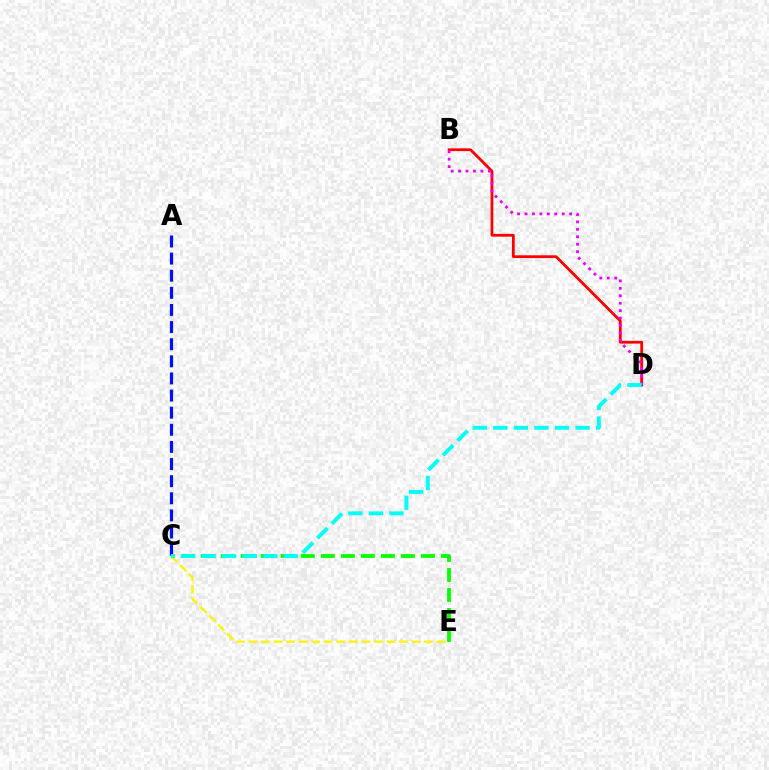{('A', 'C'): [{'color': '#0010ff', 'line_style': 'dashed', 'thickness': 2.33}], ('B', 'D'): [{'color': '#ff0000', 'line_style': 'solid', 'thickness': 1.99}, {'color': '#ee00ff', 'line_style': 'dotted', 'thickness': 2.02}], ('C', 'E'): [{'color': '#08ff00', 'line_style': 'dashed', 'thickness': 2.72}, {'color': '#fcf500', 'line_style': 'dashed', 'thickness': 1.7}], ('C', 'D'): [{'color': '#00fff6', 'line_style': 'dashed', 'thickness': 2.79}]}